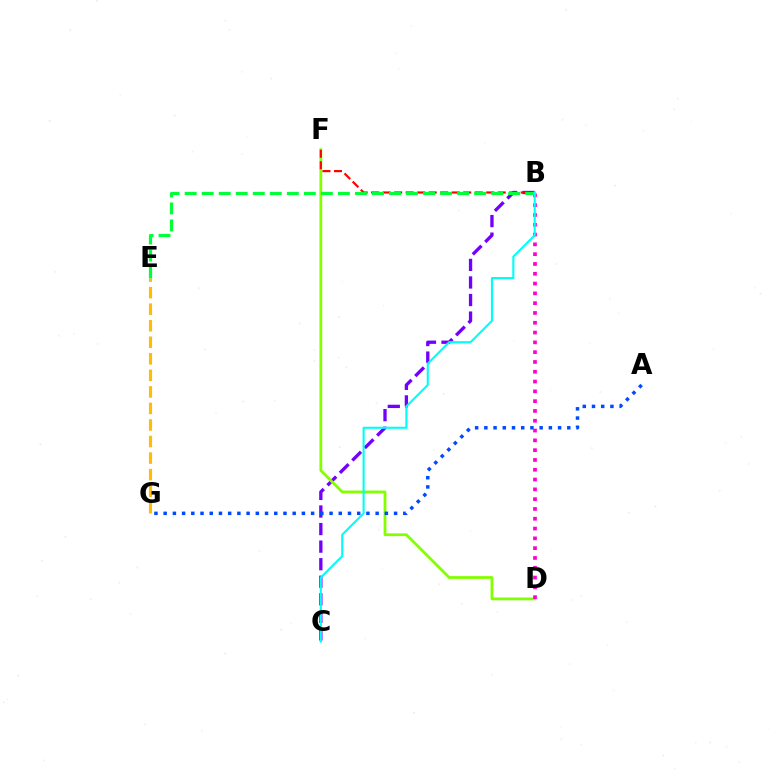{('E', 'G'): [{'color': '#ffbd00', 'line_style': 'dashed', 'thickness': 2.25}], ('B', 'C'): [{'color': '#7200ff', 'line_style': 'dashed', 'thickness': 2.39}, {'color': '#00fff6', 'line_style': 'solid', 'thickness': 1.52}], ('D', 'F'): [{'color': '#84ff00', 'line_style': 'solid', 'thickness': 2.01}], ('A', 'G'): [{'color': '#004bff', 'line_style': 'dotted', 'thickness': 2.5}], ('B', 'F'): [{'color': '#ff0000', 'line_style': 'dashed', 'thickness': 1.56}], ('B', 'D'): [{'color': '#ff00cf', 'line_style': 'dotted', 'thickness': 2.66}], ('B', 'E'): [{'color': '#00ff39', 'line_style': 'dashed', 'thickness': 2.31}]}